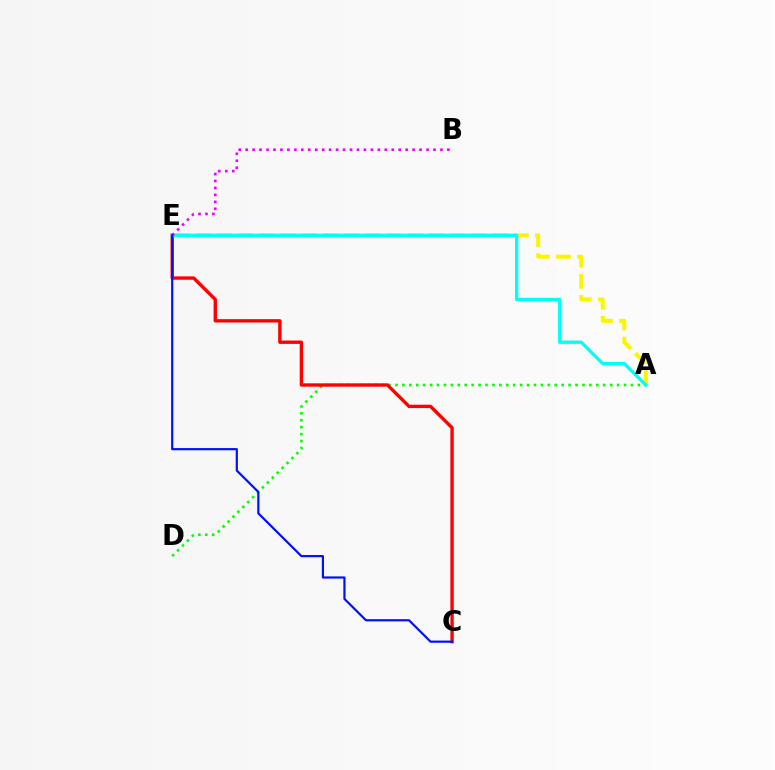{('A', 'E'): [{'color': '#fcf500', 'line_style': 'dashed', 'thickness': 2.88}, {'color': '#00fff6', 'line_style': 'solid', 'thickness': 2.4}], ('A', 'D'): [{'color': '#08ff00', 'line_style': 'dotted', 'thickness': 1.88}], ('C', 'E'): [{'color': '#ff0000', 'line_style': 'solid', 'thickness': 2.42}, {'color': '#0010ff', 'line_style': 'solid', 'thickness': 1.58}], ('B', 'E'): [{'color': '#ee00ff', 'line_style': 'dotted', 'thickness': 1.89}]}